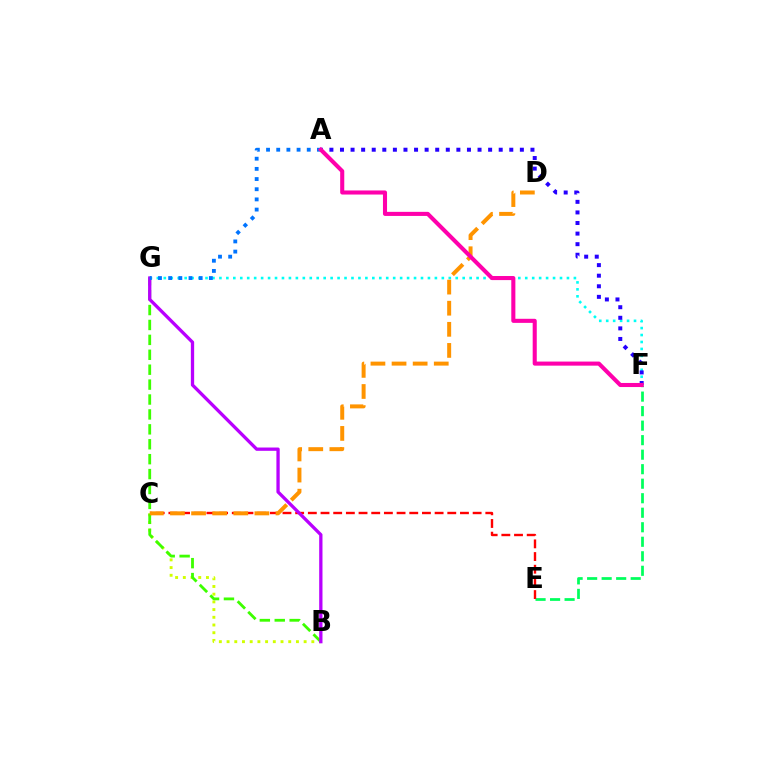{('B', 'C'): [{'color': '#d1ff00', 'line_style': 'dotted', 'thickness': 2.09}], ('E', 'F'): [{'color': '#00ff5c', 'line_style': 'dashed', 'thickness': 1.97}], ('F', 'G'): [{'color': '#00fff6', 'line_style': 'dotted', 'thickness': 1.89}], ('B', 'G'): [{'color': '#3dff00', 'line_style': 'dashed', 'thickness': 2.03}, {'color': '#b900ff', 'line_style': 'solid', 'thickness': 2.37}], ('C', 'E'): [{'color': '#ff0000', 'line_style': 'dashed', 'thickness': 1.72}], ('A', 'F'): [{'color': '#2500ff', 'line_style': 'dotted', 'thickness': 2.87}, {'color': '#ff00ac', 'line_style': 'solid', 'thickness': 2.94}], ('A', 'G'): [{'color': '#0074ff', 'line_style': 'dotted', 'thickness': 2.76}], ('C', 'D'): [{'color': '#ff9400', 'line_style': 'dashed', 'thickness': 2.87}]}